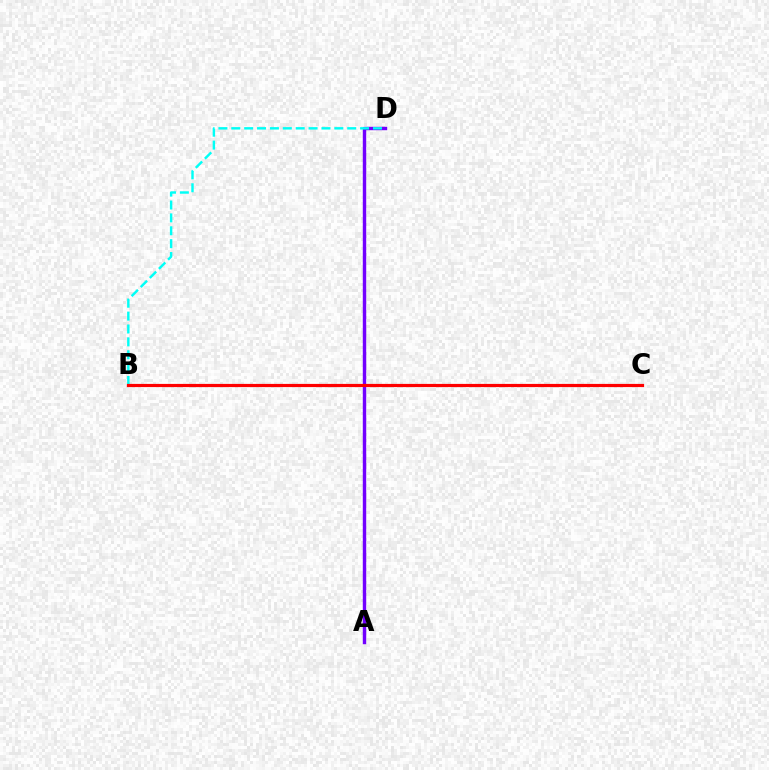{('B', 'C'): [{'color': '#84ff00', 'line_style': 'solid', 'thickness': 2.14}, {'color': '#ff0000', 'line_style': 'solid', 'thickness': 2.29}], ('A', 'D'): [{'color': '#7200ff', 'line_style': 'solid', 'thickness': 2.46}], ('B', 'D'): [{'color': '#00fff6', 'line_style': 'dashed', 'thickness': 1.75}]}